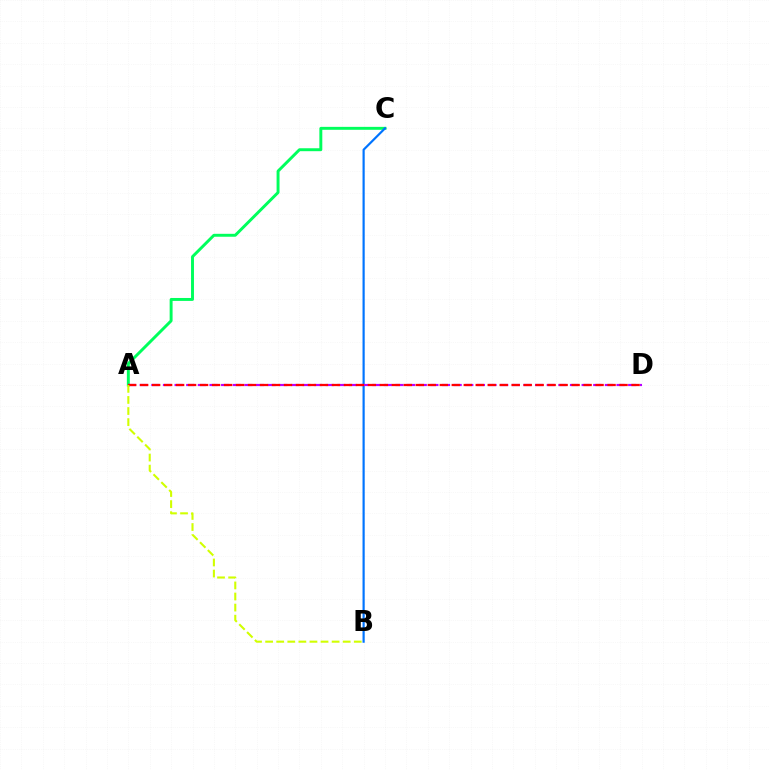{('A', 'C'): [{'color': '#00ff5c', 'line_style': 'solid', 'thickness': 2.11}], ('B', 'C'): [{'color': '#0074ff', 'line_style': 'solid', 'thickness': 1.57}], ('A', 'D'): [{'color': '#b900ff', 'line_style': 'dashed', 'thickness': 1.58}, {'color': '#ff0000', 'line_style': 'dashed', 'thickness': 1.63}], ('A', 'B'): [{'color': '#d1ff00', 'line_style': 'dashed', 'thickness': 1.51}]}